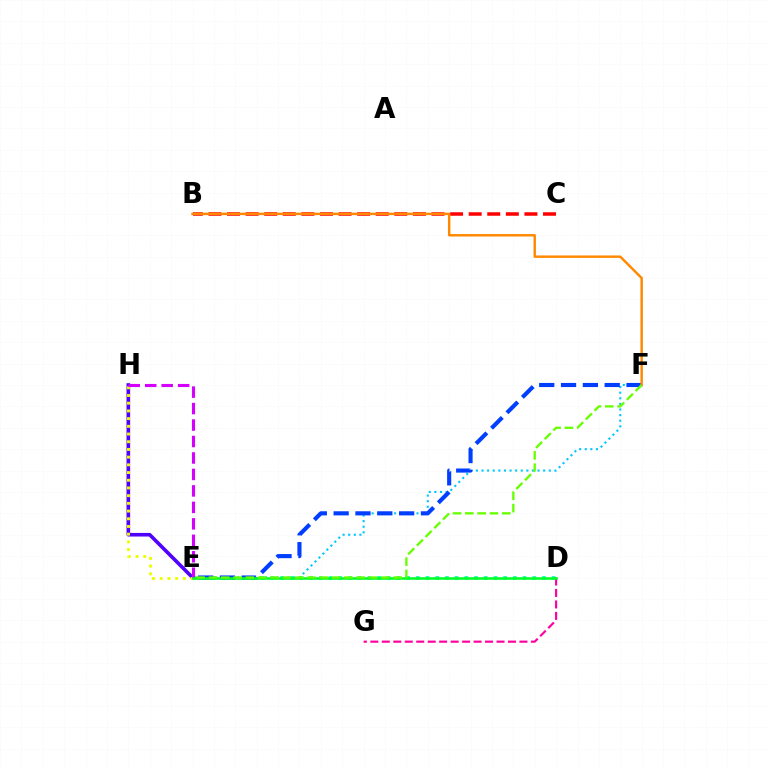{('B', 'C'): [{'color': '#ff0000', 'line_style': 'dashed', 'thickness': 2.53}], ('E', 'F'): [{'color': '#00c7ff', 'line_style': 'dotted', 'thickness': 1.52}, {'color': '#003fff', 'line_style': 'dashed', 'thickness': 2.97}, {'color': '#66ff00', 'line_style': 'dashed', 'thickness': 1.67}], ('D', 'E'): [{'color': '#00ffaf', 'line_style': 'dotted', 'thickness': 2.63}, {'color': '#00ff27', 'line_style': 'solid', 'thickness': 1.84}], ('E', 'H'): [{'color': '#4f00ff', 'line_style': 'solid', 'thickness': 2.6}, {'color': '#eeff00', 'line_style': 'dotted', 'thickness': 2.09}, {'color': '#d600ff', 'line_style': 'dashed', 'thickness': 2.24}], ('D', 'G'): [{'color': '#ff00a0', 'line_style': 'dashed', 'thickness': 1.56}], ('B', 'F'): [{'color': '#ff8800', 'line_style': 'solid', 'thickness': 1.75}]}